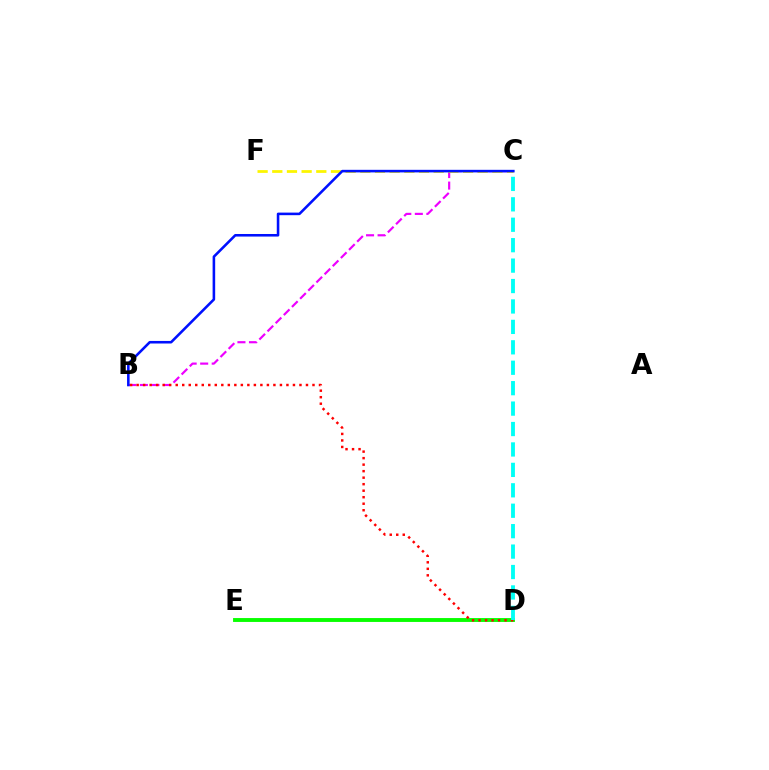{('B', 'C'): [{'color': '#ee00ff', 'line_style': 'dashed', 'thickness': 1.57}, {'color': '#0010ff', 'line_style': 'solid', 'thickness': 1.85}], ('D', 'E'): [{'color': '#08ff00', 'line_style': 'solid', 'thickness': 2.8}], ('C', 'F'): [{'color': '#fcf500', 'line_style': 'dashed', 'thickness': 1.99}], ('B', 'D'): [{'color': '#ff0000', 'line_style': 'dotted', 'thickness': 1.77}], ('C', 'D'): [{'color': '#00fff6', 'line_style': 'dashed', 'thickness': 2.77}]}